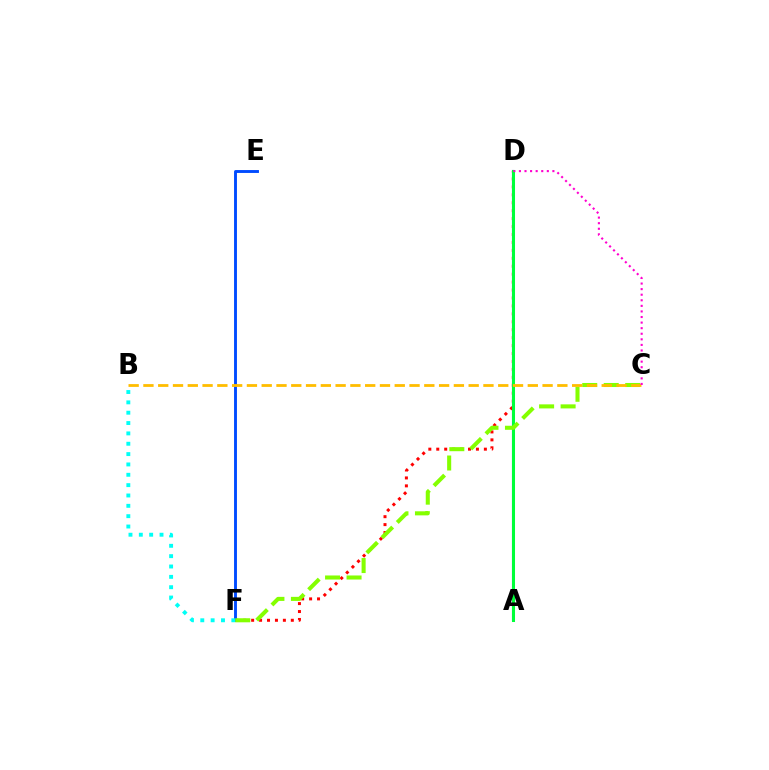{('D', 'F'): [{'color': '#ff0000', 'line_style': 'dotted', 'thickness': 2.16}], ('A', 'D'): [{'color': '#7200ff', 'line_style': 'solid', 'thickness': 1.5}, {'color': '#00ff39', 'line_style': 'solid', 'thickness': 2.19}], ('E', 'F'): [{'color': '#004bff', 'line_style': 'solid', 'thickness': 2.08}], ('B', 'F'): [{'color': '#00fff6', 'line_style': 'dotted', 'thickness': 2.81}], ('C', 'F'): [{'color': '#84ff00', 'line_style': 'dashed', 'thickness': 2.92}], ('B', 'C'): [{'color': '#ffbd00', 'line_style': 'dashed', 'thickness': 2.01}], ('C', 'D'): [{'color': '#ff00cf', 'line_style': 'dotted', 'thickness': 1.52}]}